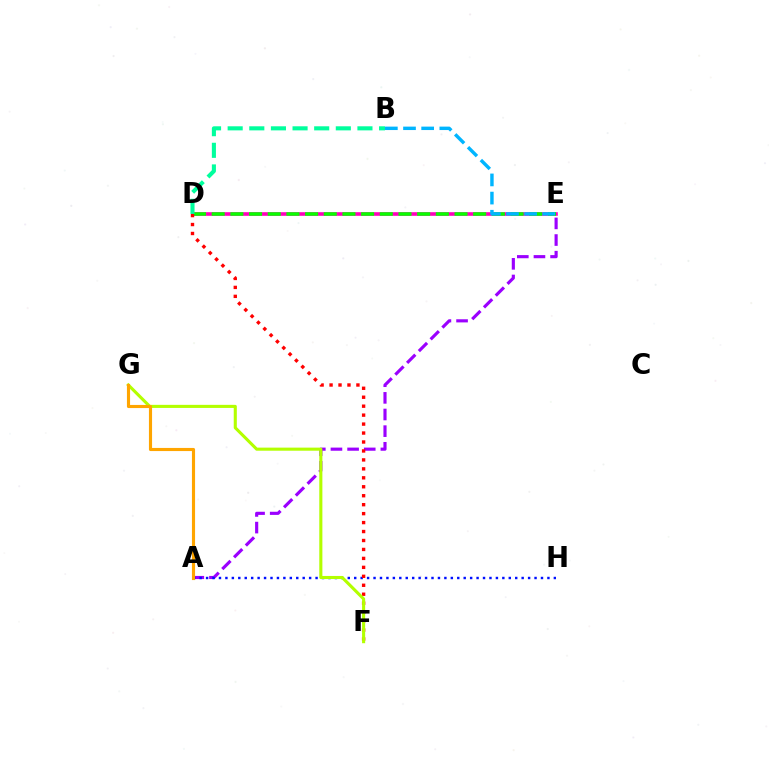{('A', 'E'): [{'color': '#9b00ff', 'line_style': 'dashed', 'thickness': 2.26}], ('D', 'E'): [{'color': '#ff00bd', 'line_style': 'solid', 'thickness': 2.61}, {'color': '#08ff00', 'line_style': 'dashed', 'thickness': 2.54}], ('A', 'H'): [{'color': '#0010ff', 'line_style': 'dotted', 'thickness': 1.75}], ('D', 'F'): [{'color': '#ff0000', 'line_style': 'dotted', 'thickness': 2.43}], ('F', 'G'): [{'color': '#b3ff00', 'line_style': 'solid', 'thickness': 2.22}], ('A', 'G'): [{'color': '#ffa500', 'line_style': 'solid', 'thickness': 2.25}], ('B', 'E'): [{'color': '#00b5ff', 'line_style': 'dashed', 'thickness': 2.47}], ('B', 'D'): [{'color': '#00ff9d', 'line_style': 'dashed', 'thickness': 2.94}]}